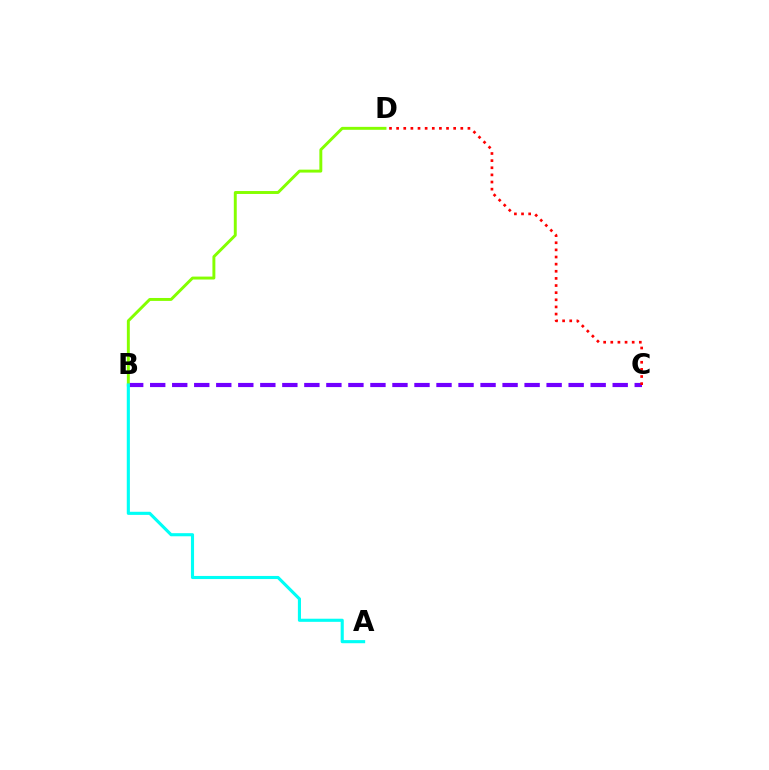{('B', 'C'): [{'color': '#7200ff', 'line_style': 'dashed', 'thickness': 2.99}], ('C', 'D'): [{'color': '#ff0000', 'line_style': 'dotted', 'thickness': 1.94}], ('B', 'D'): [{'color': '#84ff00', 'line_style': 'solid', 'thickness': 2.11}], ('A', 'B'): [{'color': '#00fff6', 'line_style': 'solid', 'thickness': 2.24}]}